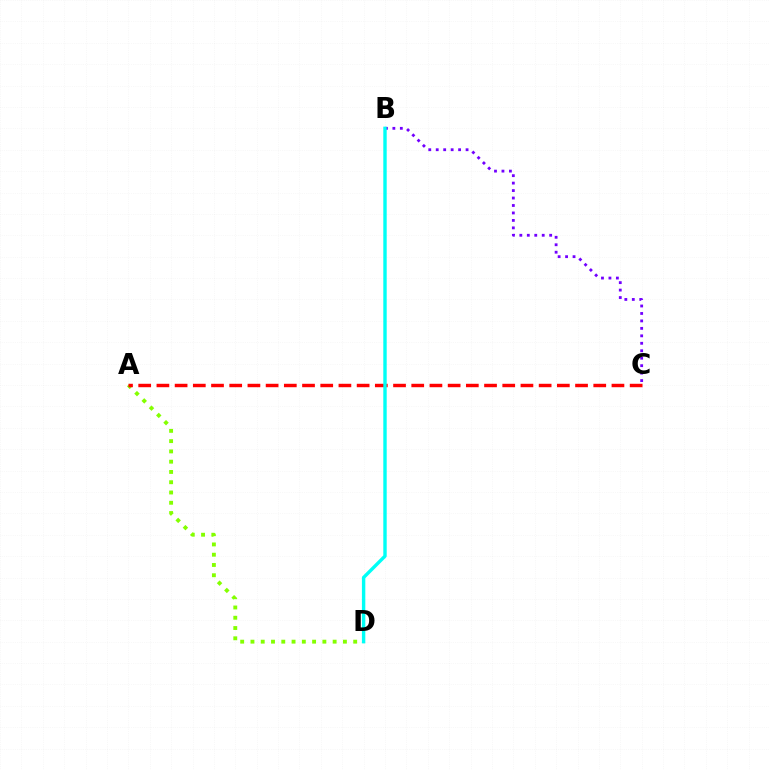{('A', 'D'): [{'color': '#84ff00', 'line_style': 'dotted', 'thickness': 2.79}], ('A', 'C'): [{'color': '#ff0000', 'line_style': 'dashed', 'thickness': 2.47}], ('B', 'C'): [{'color': '#7200ff', 'line_style': 'dotted', 'thickness': 2.03}], ('B', 'D'): [{'color': '#00fff6', 'line_style': 'solid', 'thickness': 2.45}]}